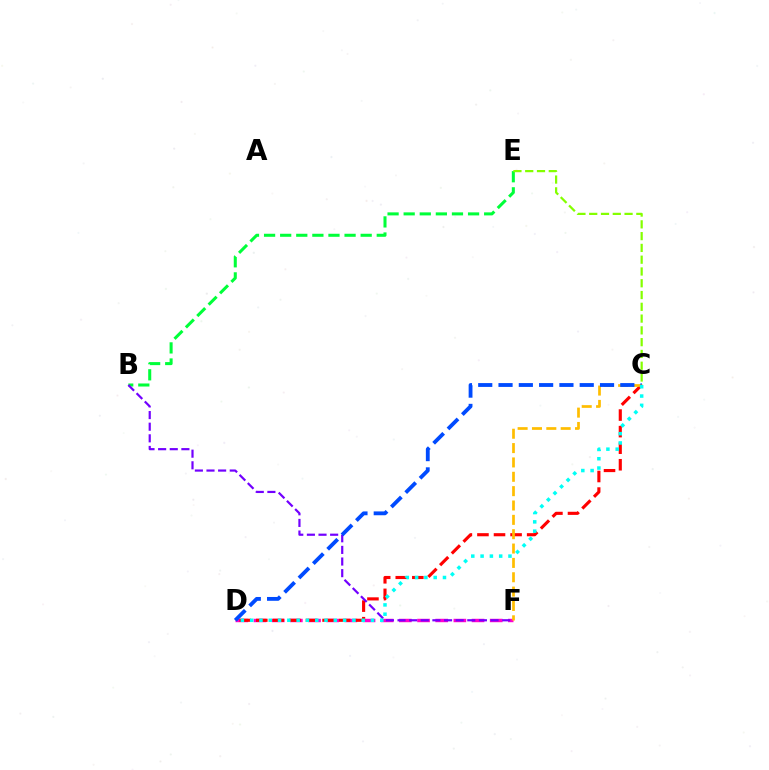{('D', 'F'): [{'color': '#ff00cf', 'line_style': 'dashed', 'thickness': 2.47}], ('C', 'D'): [{'color': '#ff0000', 'line_style': 'dashed', 'thickness': 2.25}, {'color': '#004bff', 'line_style': 'dashed', 'thickness': 2.76}, {'color': '#00fff6', 'line_style': 'dotted', 'thickness': 2.53}], ('C', 'F'): [{'color': '#ffbd00', 'line_style': 'dashed', 'thickness': 1.95}], ('B', 'E'): [{'color': '#00ff39', 'line_style': 'dashed', 'thickness': 2.19}], ('B', 'F'): [{'color': '#7200ff', 'line_style': 'dashed', 'thickness': 1.58}], ('C', 'E'): [{'color': '#84ff00', 'line_style': 'dashed', 'thickness': 1.6}]}